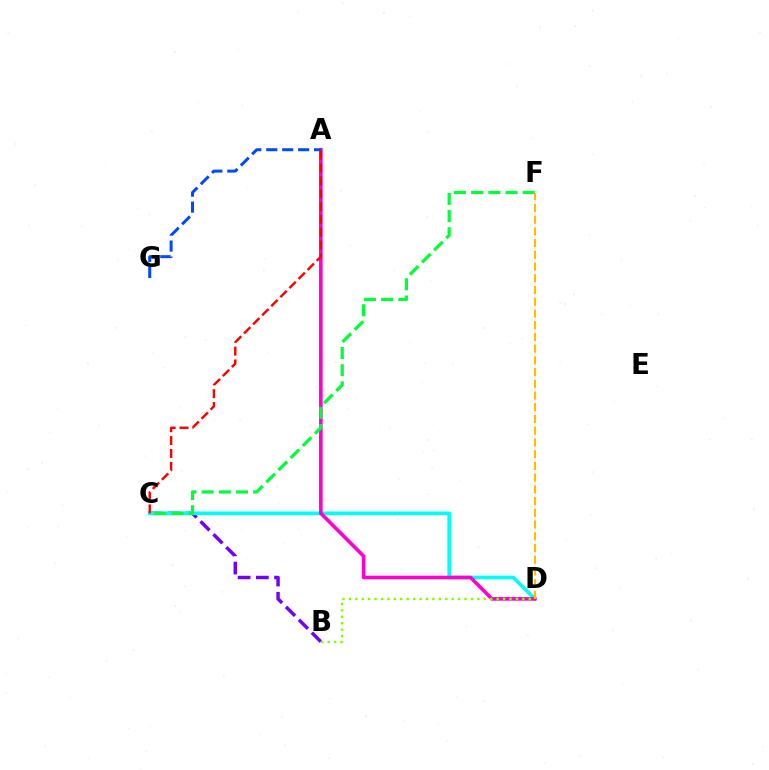{('B', 'C'): [{'color': '#7200ff', 'line_style': 'dashed', 'thickness': 2.48}], ('C', 'D'): [{'color': '#00fff6', 'line_style': 'solid', 'thickness': 2.65}], ('A', 'D'): [{'color': '#ff00cf', 'line_style': 'solid', 'thickness': 2.6}], ('B', 'D'): [{'color': '#84ff00', 'line_style': 'dotted', 'thickness': 1.75}], ('A', 'G'): [{'color': '#004bff', 'line_style': 'dashed', 'thickness': 2.17}], ('C', 'F'): [{'color': '#00ff39', 'line_style': 'dashed', 'thickness': 2.34}], ('D', 'F'): [{'color': '#ffbd00', 'line_style': 'dashed', 'thickness': 1.59}], ('A', 'C'): [{'color': '#ff0000', 'line_style': 'dashed', 'thickness': 1.75}]}